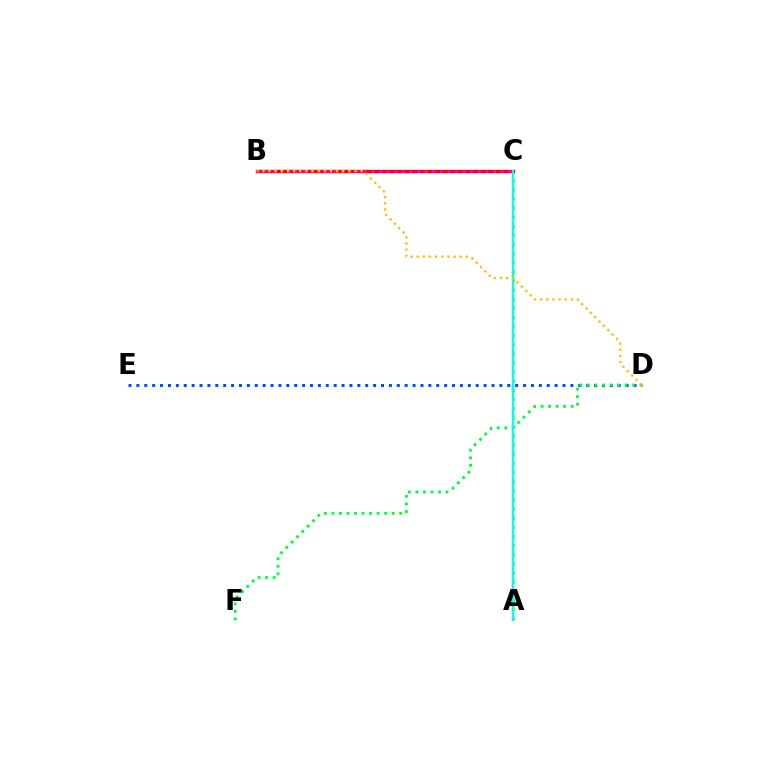{('D', 'E'): [{'color': '#004bff', 'line_style': 'dotted', 'thickness': 2.14}], ('A', 'C'): [{'color': '#84ff00', 'line_style': 'dotted', 'thickness': 2.48}, {'color': '#7200ff', 'line_style': 'dotted', 'thickness': 1.54}, {'color': '#00fff6', 'line_style': 'solid', 'thickness': 1.68}], ('D', 'F'): [{'color': '#00ff39', 'line_style': 'dotted', 'thickness': 2.05}], ('B', 'C'): [{'color': '#ff0000', 'line_style': 'solid', 'thickness': 2.43}, {'color': '#ff00cf', 'line_style': 'dotted', 'thickness': 2.06}], ('B', 'D'): [{'color': '#ffbd00', 'line_style': 'dotted', 'thickness': 1.67}]}